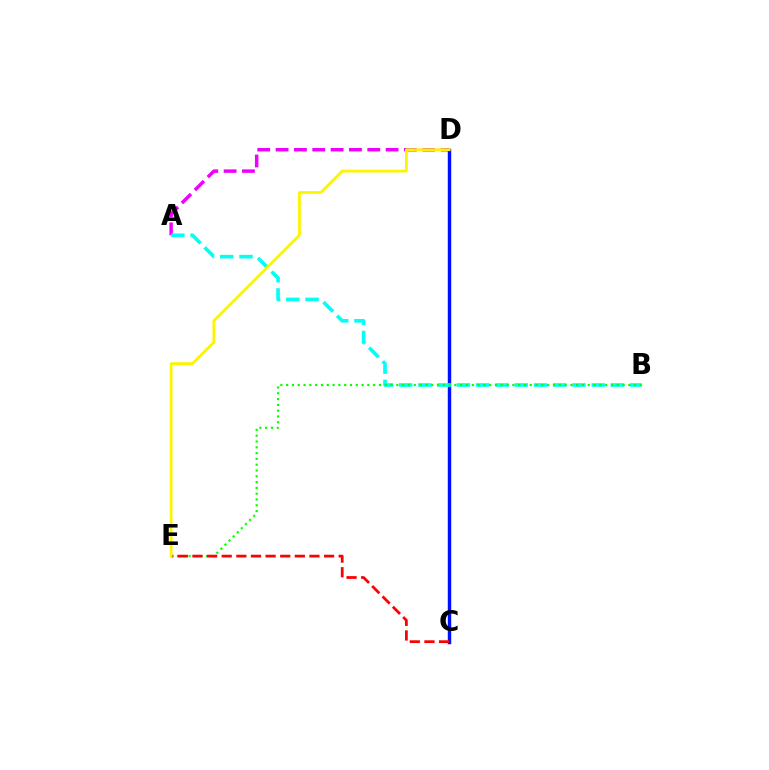{('A', 'D'): [{'color': '#ee00ff', 'line_style': 'dashed', 'thickness': 2.49}], ('C', 'D'): [{'color': '#0010ff', 'line_style': 'solid', 'thickness': 2.47}], ('A', 'B'): [{'color': '#00fff6', 'line_style': 'dashed', 'thickness': 2.62}], ('B', 'E'): [{'color': '#08ff00', 'line_style': 'dotted', 'thickness': 1.58}], ('C', 'E'): [{'color': '#ff0000', 'line_style': 'dashed', 'thickness': 1.99}], ('D', 'E'): [{'color': '#fcf500', 'line_style': 'solid', 'thickness': 2.01}]}